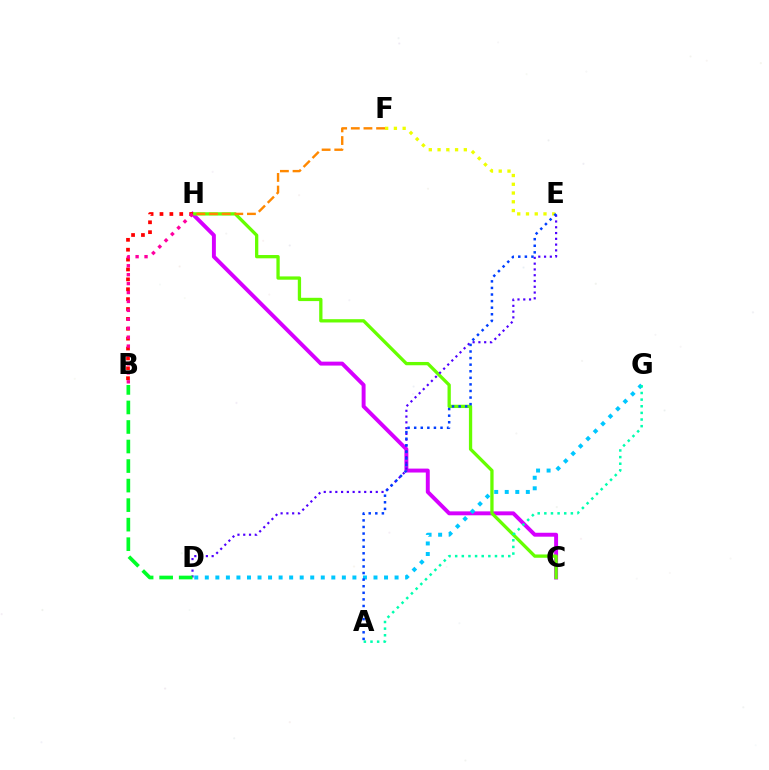{('C', 'H'): [{'color': '#d600ff', 'line_style': 'solid', 'thickness': 2.83}, {'color': '#66ff00', 'line_style': 'solid', 'thickness': 2.37}], ('D', 'G'): [{'color': '#00c7ff', 'line_style': 'dotted', 'thickness': 2.86}], ('A', 'G'): [{'color': '#00ffaf', 'line_style': 'dotted', 'thickness': 1.8}], ('B', 'H'): [{'color': '#ff0000', 'line_style': 'dotted', 'thickness': 2.69}, {'color': '#ff00a0', 'line_style': 'dotted', 'thickness': 2.43}], ('F', 'H'): [{'color': '#ff8800', 'line_style': 'dashed', 'thickness': 1.72}], ('D', 'E'): [{'color': '#4f00ff', 'line_style': 'dotted', 'thickness': 1.57}], ('E', 'F'): [{'color': '#eeff00', 'line_style': 'dotted', 'thickness': 2.38}], ('B', 'D'): [{'color': '#00ff27', 'line_style': 'dashed', 'thickness': 2.65}], ('A', 'E'): [{'color': '#003fff', 'line_style': 'dotted', 'thickness': 1.79}]}